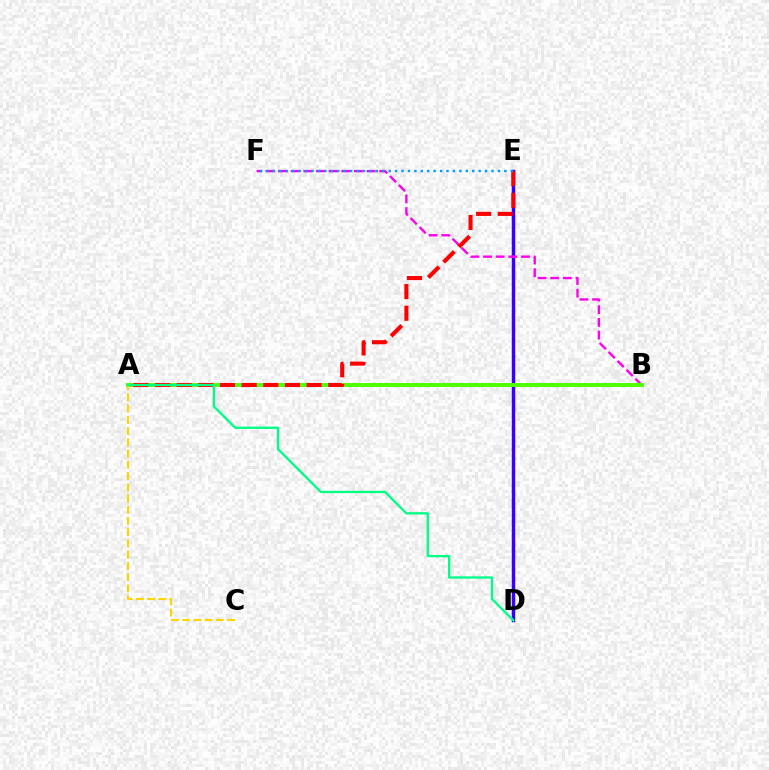{('D', 'E'): [{'color': '#3700ff', 'line_style': 'solid', 'thickness': 2.47}], ('B', 'F'): [{'color': '#ff00ed', 'line_style': 'dashed', 'thickness': 1.72}], ('A', 'B'): [{'color': '#4fff00', 'line_style': 'solid', 'thickness': 2.85}], ('A', 'E'): [{'color': '#ff0000', 'line_style': 'dashed', 'thickness': 2.94}], ('A', 'C'): [{'color': '#ffd500', 'line_style': 'dashed', 'thickness': 1.53}], ('E', 'F'): [{'color': '#009eff', 'line_style': 'dotted', 'thickness': 1.75}], ('A', 'D'): [{'color': '#00ff86', 'line_style': 'solid', 'thickness': 1.67}]}